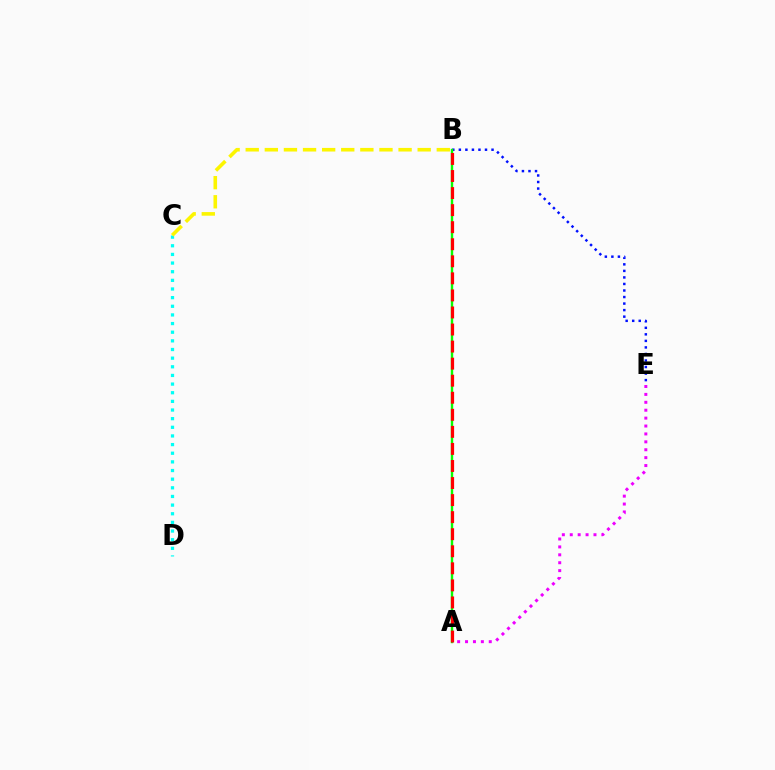{('B', 'E'): [{'color': '#0010ff', 'line_style': 'dotted', 'thickness': 1.78}], ('A', 'B'): [{'color': '#08ff00', 'line_style': 'solid', 'thickness': 1.73}, {'color': '#ff0000', 'line_style': 'dashed', 'thickness': 2.32}], ('C', 'D'): [{'color': '#00fff6', 'line_style': 'dotted', 'thickness': 2.35}], ('B', 'C'): [{'color': '#fcf500', 'line_style': 'dashed', 'thickness': 2.6}], ('A', 'E'): [{'color': '#ee00ff', 'line_style': 'dotted', 'thickness': 2.15}]}